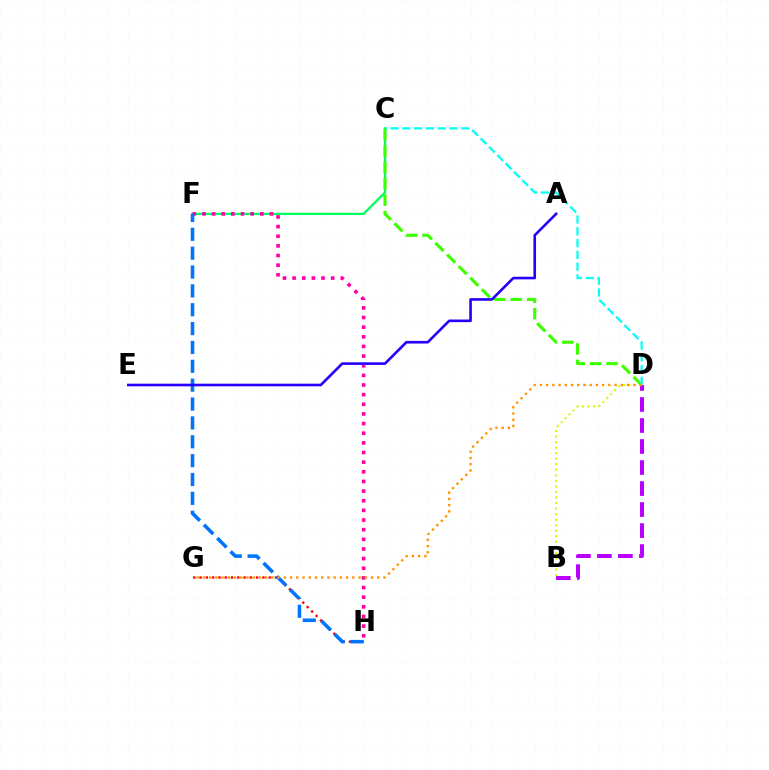{('C', 'F'): [{'color': '#00ff5c', 'line_style': 'solid', 'thickness': 1.65}], ('G', 'H'): [{'color': '#ff0000', 'line_style': 'dotted', 'thickness': 1.71}], ('F', 'H'): [{'color': '#ff00ac', 'line_style': 'dotted', 'thickness': 2.62}, {'color': '#0074ff', 'line_style': 'dashed', 'thickness': 2.56}], ('C', 'D'): [{'color': '#3dff00', 'line_style': 'dashed', 'thickness': 2.23}, {'color': '#00fff6', 'line_style': 'dashed', 'thickness': 1.6}], ('B', 'D'): [{'color': '#b900ff', 'line_style': 'dashed', 'thickness': 2.85}, {'color': '#d1ff00', 'line_style': 'dotted', 'thickness': 1.51}], ('D', 'G'): [{'color': '#ff9400', 'line_style': 'dotted', 'thickness': 1.69}], ('A', 'E'): [{'color': '#2500ff', 'line_style': 'solid', 'thickness': 1.89}]}